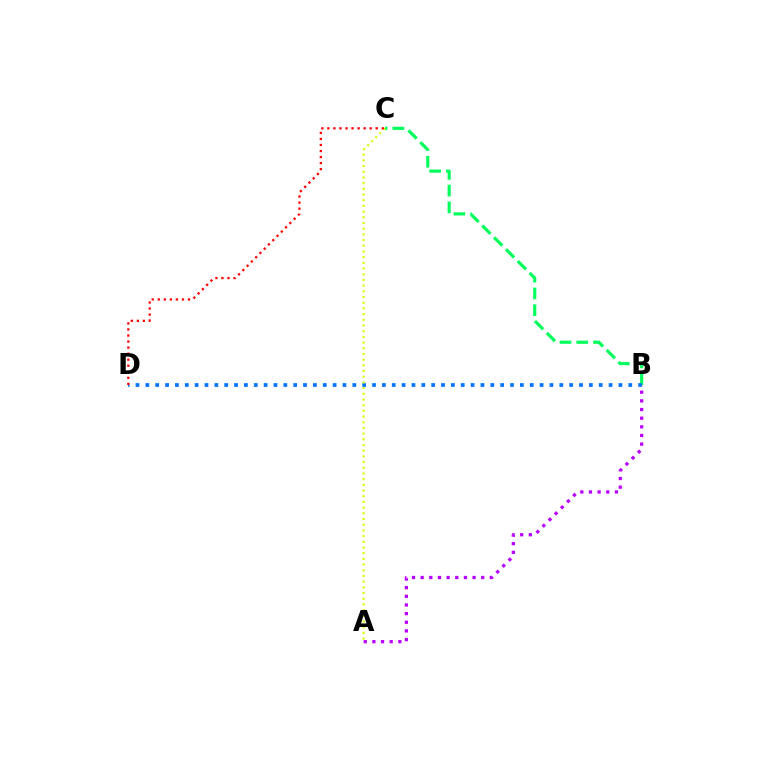{('A', 'B'): [{'color': '#b900ff', 'line_style': 'dotted', 'thickness': 2.35}], ('B', 'C'): [{'color': '#00ff5c', 'line_style': 'dashed', 'thickness': 2.28}], ('B', 'D'): [{'color': '#0074ff', 'line_style': 'dotted', 'thickness': 2.68}], ('A', 'C'): [{'color': '#d1ff00', 'line_style': 'dotted', 'thickness': 1.55}], ('C', 'D'): [{'color': '#ff0000', 'line_style': 'dotted', 'thickness': 1.64}]}